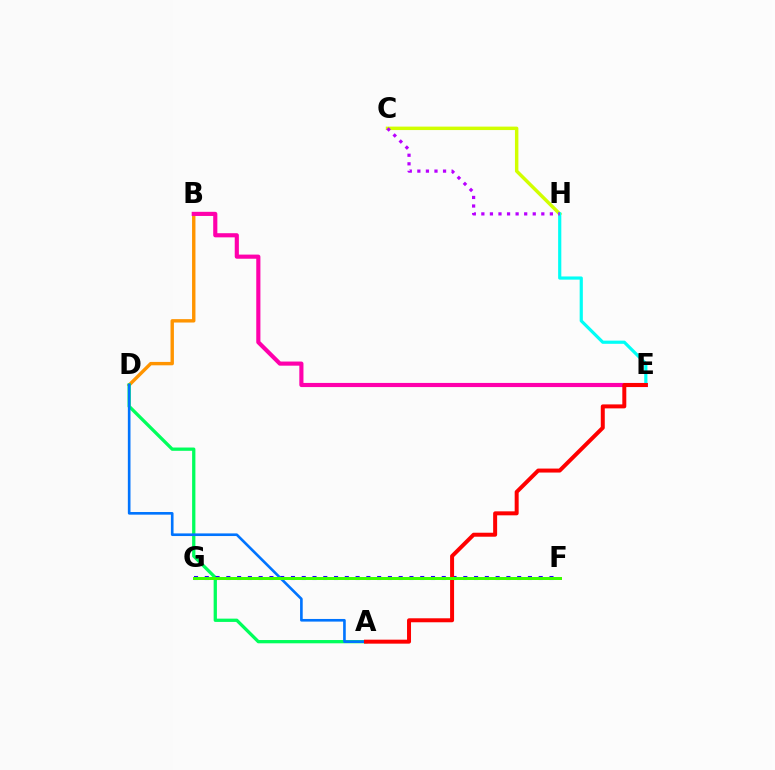{('B', 'D'): [{'color': '#ff9400', 'line_style': 'solid', 'thickness': 2.44}], ('A', 'D'): [{'color': '#00ff5c', 'line_style': 'solid', 'thickness': 2.36}, {'color': '#0074ff', 'line_style': 'solid', 'thickness': 1.9}], ('B', 'E'): [{'color': '#ff00ac', 'line_style': 'solid', 'thickness': 2.98}], ('C', 'H'): [{'color': '#d1ff00', 'line_style': 'solid', 'thickness': 2.48}, {'color': '#b900ff', 'line_style': 'dotted', 'thickness': 2.33}], ('E', 'H'): [{'color': '#00fff6', 'line_style': 'solid', 'thickness': 2.29}], ('F', 'G'): [{'color': '#2500ff', 'line_style': 'dotted', 'thickness': 2.93}, {'color': '#3dff00', 'line_style': 'solid', 'thickness': 2.16}], ('A', 'E'): [{'color': '#ff0000', 'line_style': 'solid', 'thickness': 2.87}]}